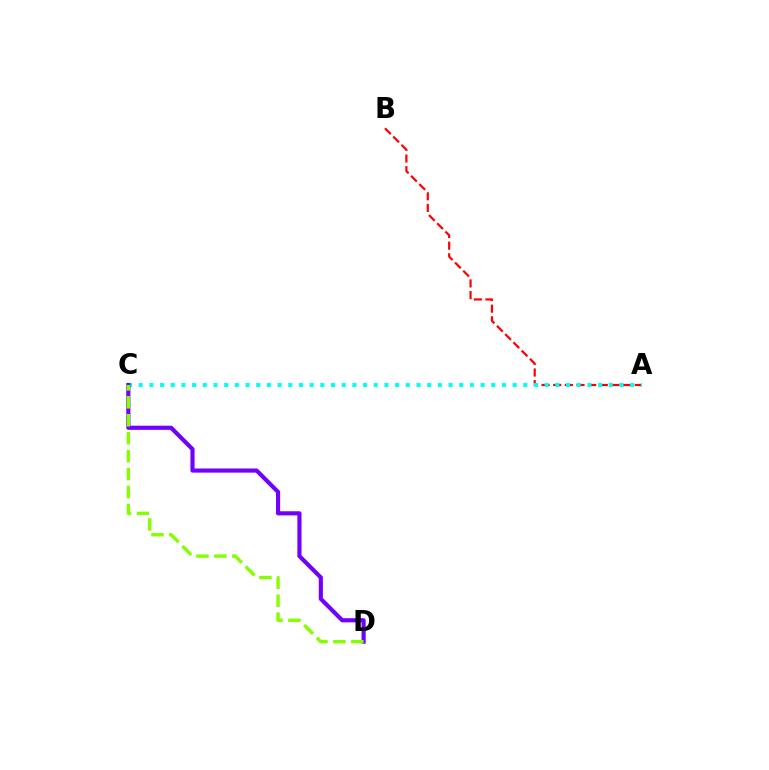{('A', 'B'): [{'color': '#ff0000', 'line_style': 'dashed', 'thickness': 1.58}], ('A', 'C'): [{'color': '#00fff6', 'line_style': 'dotted', 'thickness': 2.9}], ('C', 'D'): [{'color': '#7200ff', 'line_style': 'solid', 'thickness': 2.98}, {'color': '#84ff00', 'line_style': 'dashed', 'thickness': 2.44}]}